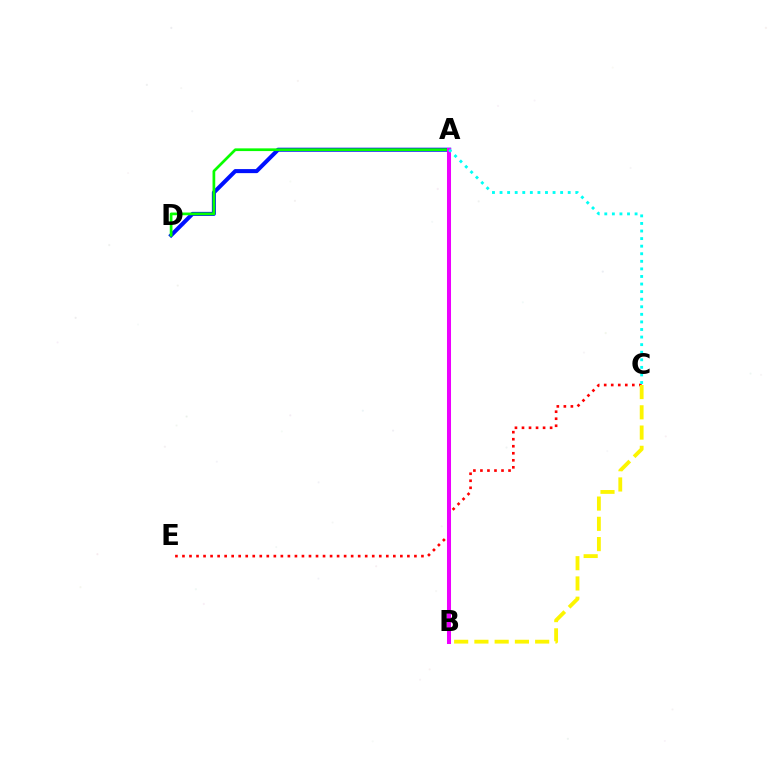{('C', 'E'): [{'color': '#ff0000', 'line_style': 'dotted', 'thickness': 1.91}], ('A', 'D'): [{'color': '#0010ff', 'line_style': 'solid', 'thickness': 2.91}, {'color': '#08ff00', 'line_style': 'solid', 'thickness': 1.96}], ('B', 'C'): [{'color': '#fcf500', 'line_style': 'dashed', 'thickness': 2.75}], ('A', 'B'): [{'color': '#ee00ff', 'line_style': 'solid', 'thickness': 2.9}], ('A', 'C'): [{'color': '#00fff6', 'line_style': 'dotted', 'thickness': 2.06}]}